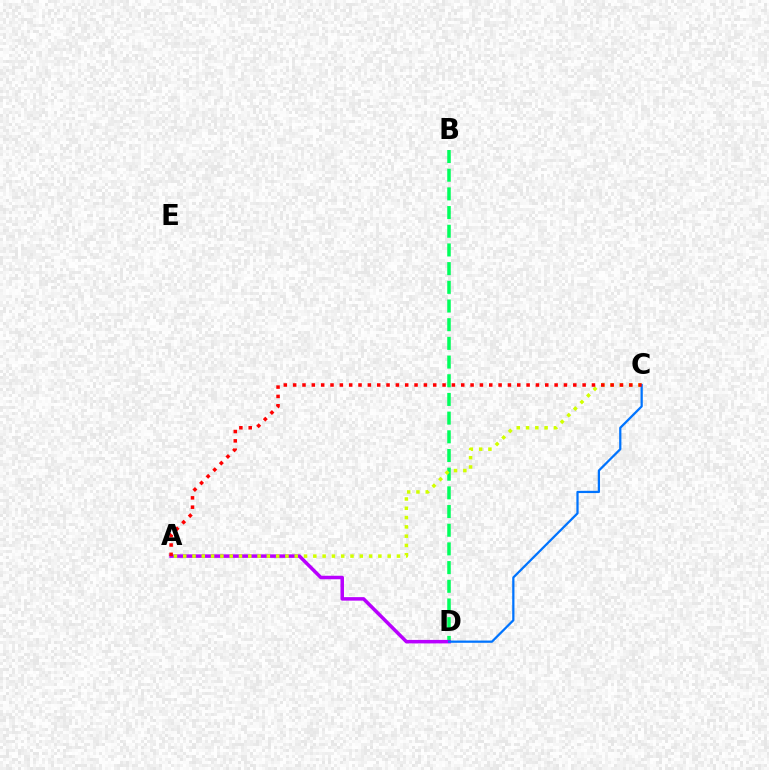{('B', 'D'): [{'color': '#00ff5c', 'line_style': 'dashed', 'thickness': 2.54}], ('A', 'D'): [{'color': '#b900ff', 'line_style': 'solid', 'thickness': 2.53}], ('A', 'C'): [{'color': '#d1ff00', 'line_style': 'dotted', 'thickness': 2.53}, {'color': '#ff0000', 'line_style': 'dotted', 'thickness': 2.54}], ('C', 'D'): [{'color': '#0074ff', 'line_style': 'solid', 'thickness': 1.62}]}